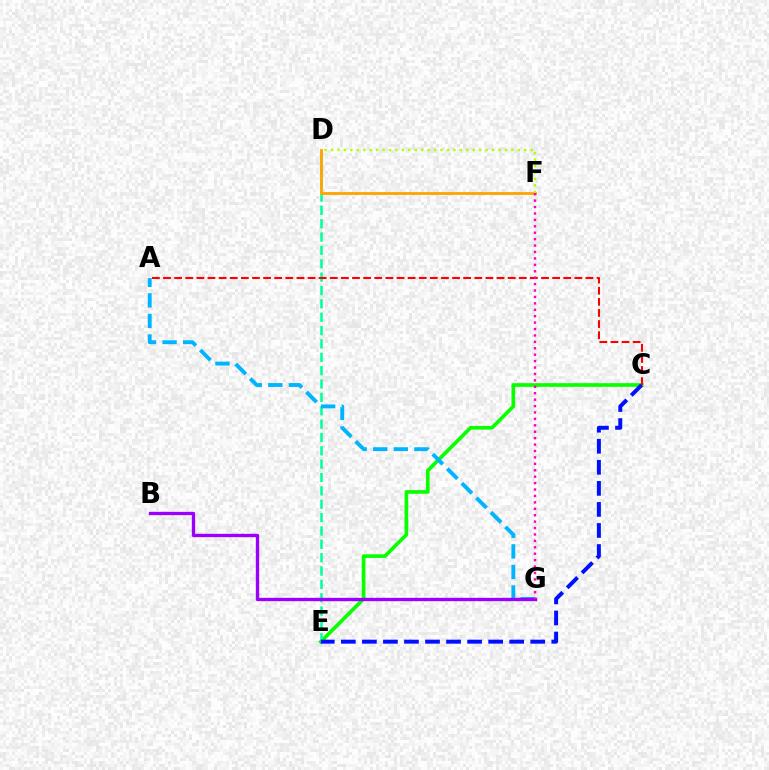{('C', 'E'): [{'color': '#08ff00', 'line_style': 'solid', 'thickness': 2.63}, {'color': '#0010ff', 'line_style': 'dashed', 'thickness': 2.86}], ('D', 'E'): [{'color': '#00ff9d', 'line_style': 'dashed', 'thickness': 1.81}], ('D', 'F'): [{'color': '#ffa500', 'line_style': 'solid', 'thickness': 2.04}, {'color': '#b3ff00', 'line_style': 'dotted', 'thickness': 1.75}], ('A', 'G'): [{'color': '#00b5ff', 'line_style': 'dashed', 'thickness': 2.8}], ('A', 'C'): [{'color': '#ff0000', 'line_style': 'dashed', 'thickness': 1.51}], ('B', 'G'): [{'color': '#9b00ff', 'line_style': 'solid', 'thickness': 2.41}], ('F', 'G'): [{'color': '#ff00bd', 'line_style': 'dotted', 'thickness': 1.74}]}